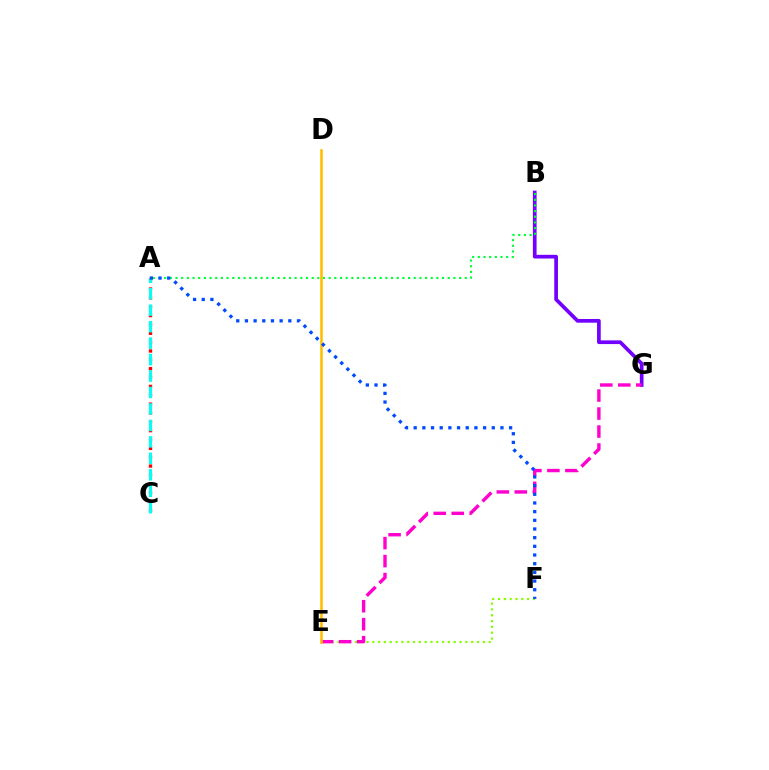{('E', 'F'): [{'color': '#84ff00', 'line_style': 'dotted', 'thickness': 1.58}], ('B', 'G'): [{'color': '#7200ff', 'line_style': 'solid', 'thickness': 2.66}], ('A', 'C'): [{'color': '#ff0000', 'line_style': 'dotted', 'thickness': 2.41}, {'color': '#00fff6', 'line_style': 'dashed', 'thickness': 2.24}], ('E', 'G'): [{'color': '#ff00cf', 'line_style': 'dashed', 'thickness': 2.44}], ('A', 'B'): [{'color': '#00ff39', 'line_style': 'dotted', 'thickness': 1.54}], ('D', 'E'): [{'color': '#ffbd00', 'line_style': 'solid', 'thickness': 1.85}], ('A', 'F'): [{'color': '#004bff', 'line_style': 'dotted', 'thickness': 2.36}]}